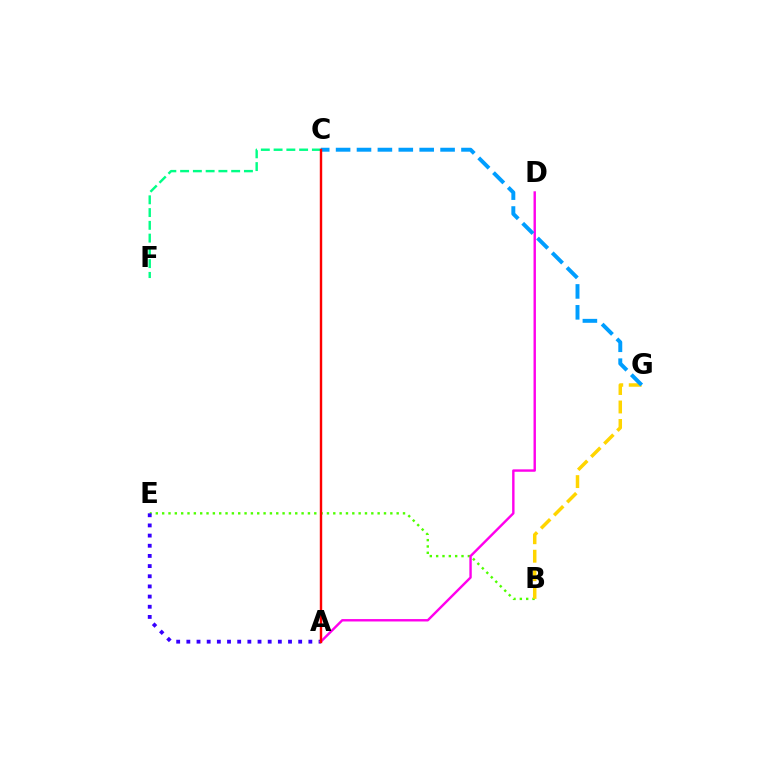{('C', 'F'): [{'color': '#00ff86', 'line_style': 'dashed', 'thickness': 1.73}], ('B', 'E'): [{'color': '#4fff00', 'line_style': 'dotted', 'thickness': 1.72}], ('B', 'G'): [{'color': '#ffd500', 'line_style': 'dashed', 'thickness': 2.51}], ('A', 'E'): [{'color': '#3700ff', 'line_style': 'dotted', 'thickness': 2.76}], ('A', 'D'): [{'color': '#ff00ed', 'line_style': 'solid', 'thickness': 1.73}], ('C', 'G'): [{'color': '#009eff', 'line_style': 'dashed', 'thickness': 2.84}], ('A', 'C'): [{'color': '#ff0000', 'line_style': 'solid', 'thickness': 1.74}]}